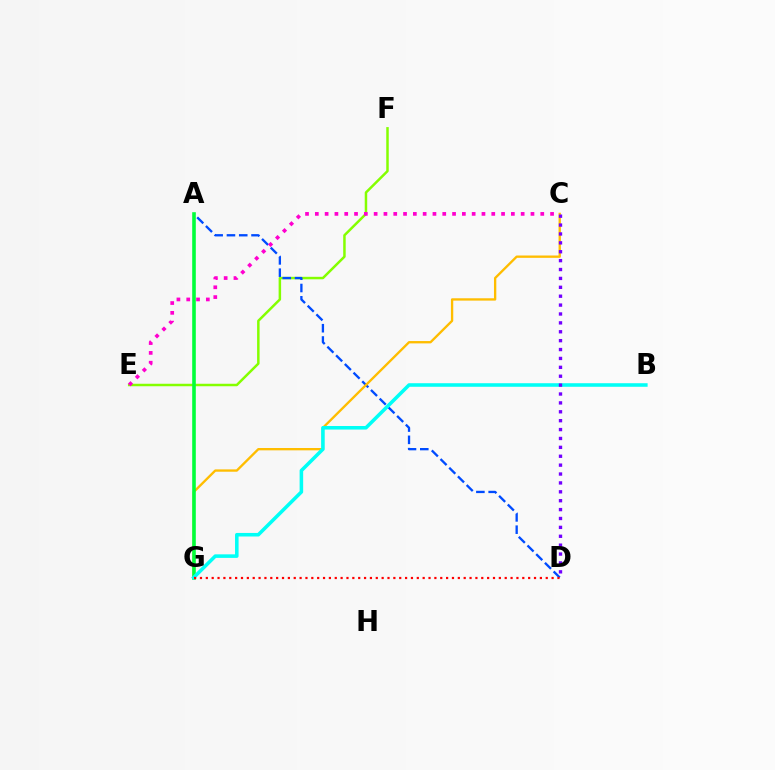{('E', 'F'): [{'color': '#84ff00', 'line_style': 'solid', 'thickness': 1.79}], ('A', 'D'): [{'color': '#004bff', 'line_style': 'dashed', 'thickness': 1.67}], ('C', 'G'): [{'color': '#ffbd00', 'line_style': 'solid', 'thickness': 1.68}], ('A', 'G'): [{'color': '#00ff39', 'line_style': 'solid', 'thickness': 2.59}], ('B', 'G'): [{'color': '#00fff6', 'line_style': 'solid', 'thickness': 2.56}], ('D', 'G'): [{'color': '#ff0000', 'line_style': 'dotted', 'thickness': 1.59}], ('C', 'E'): [{'color': '#ff00cf', 'line_style': 'dotted', 'thickness': 2.66}], ('C', 'D'): [{'color': '#7200ff', 'line_style': 'dotted', 'thickness': 2.42}]}